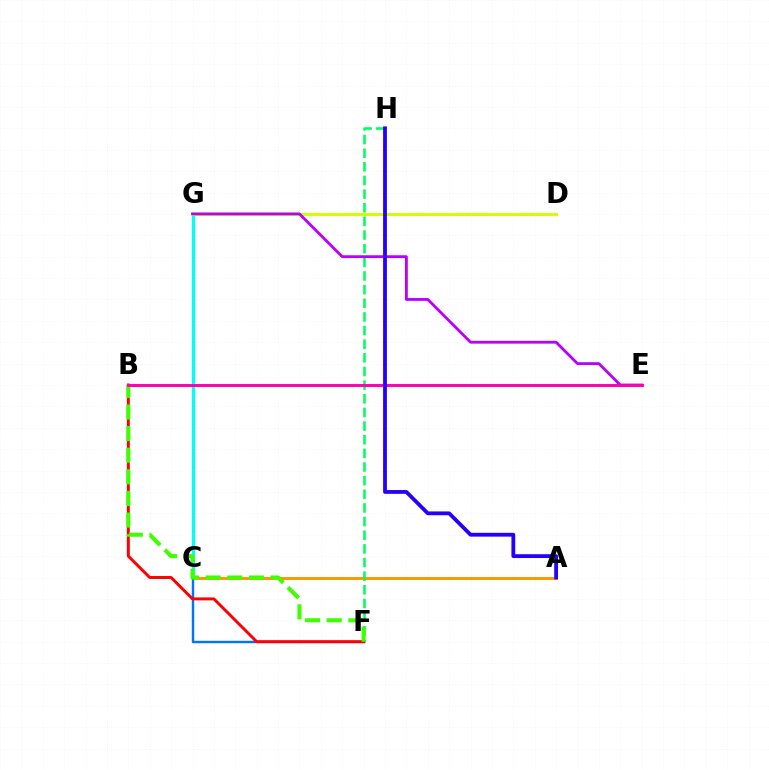{('C', 'G'): [{'color': '#00fff6', 'line_style': 'solid', 'thickness': 2.34}], ('A', 'C'): [{'color': '#ff9400', 'line_style': 'solid', 'thickness': 2.08}], ('C', 'F'): [{'color': '#0074ff', 'line_style': 'solid', 'thickness': 1.73}], ('F', 'H'): [{'color': '#00ff5c', 'line_style': 'dashed', 'thickness': 1.85}], ('D', 'G'): [{'color': '#d1ff00', 'line_style': 'solid', 'thickness': 2.18}], ('E', 'G'): [{'color': '#b900ff', 'line_style': 'solid', 'thickness': 2.03}], ('B', 'F'): [{'color': '#ff0000', 'line_style': 'solid', 'thickness': 2.12}, {'color': '#3dff00', 'line_style': 'dashed', 'thickness': 2.94}], ('B', 'E'): [{'color': '#ff00ac', 'line_style': 'solid', 'thickness': 2.11}], ('A', 'H'): [{'color': '#2500ff', 'line_style': 'solid', 'thickness': 2.74}]}